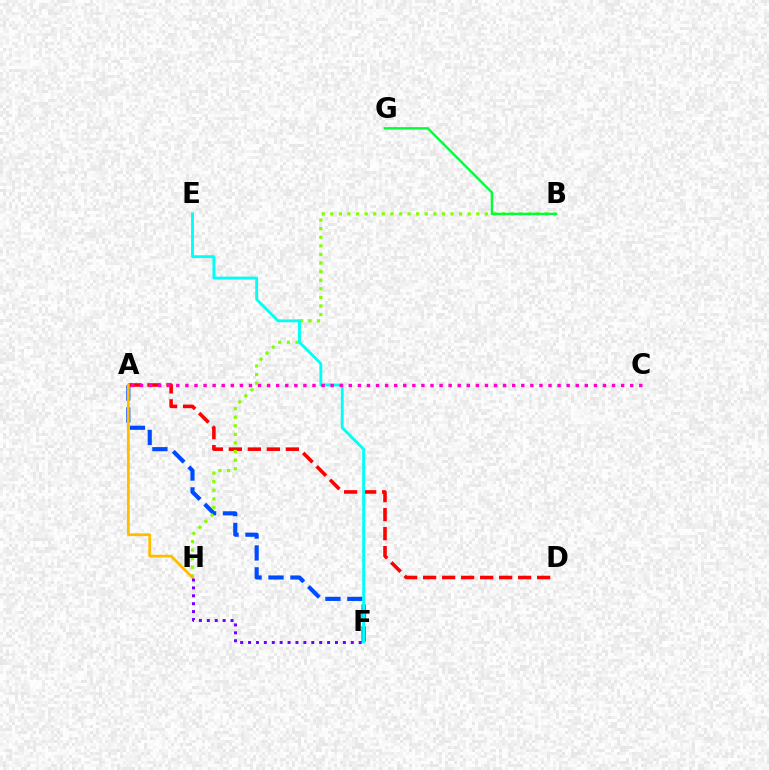{('A', 'F'): [{'color': '#004bff', 'line_style': 'dashed', 'thickness': 2.98}], ('A', 'D'): [{'color': '#ff0000', 'line_style': 'dashed', 'thickness': 2.58}], ('B', 'H'): [{'color': '#84ff00', 'line_style': 'dotted', 'thickness': 2.33}], ('E', 'F'): [{'color': '#00fff6', 'line_style': 'solid', 'thickness': 2.06}], ('A', 'H'): [{'color': '#ffbd00', 'line_style': 'solid', 'thickness': 2.02}], ('F', 'H'): [{'color': '#7200ff', 'line_style': 'dotted', 'thickness': 2.15}], ('B', 'G'): [{'color': '#00ff39', 'line_style': 'solid', 'thickness': 1.74}], ('A', 'C'): [{'color': '#ff00cf', 'line_style': 'dotted', 'thickness': 2.47}]}